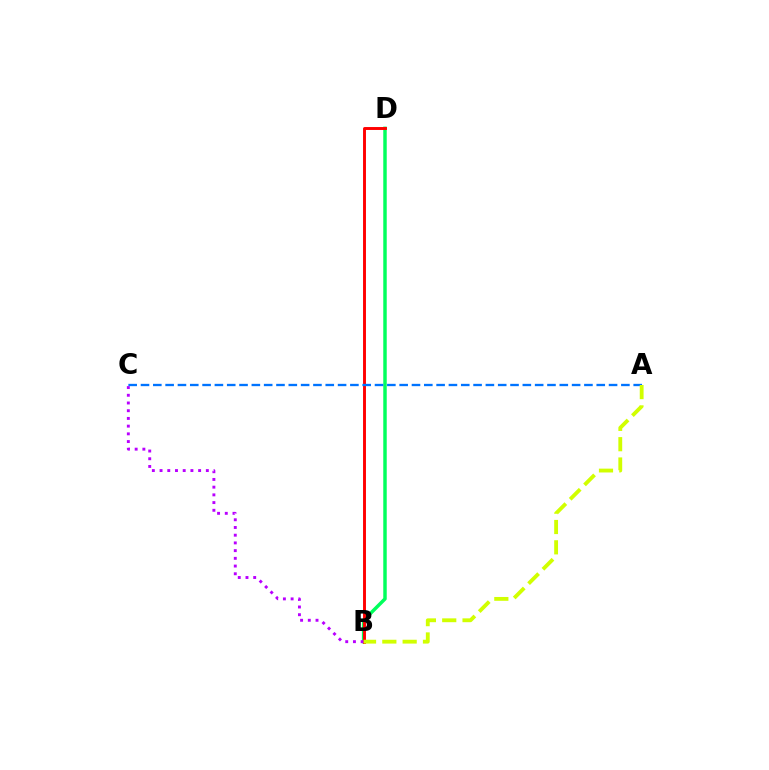{('B', 'D'): [{'color': '#00ff5c', 'line_style': 'solid', 'thickness': 2.49}, {'color': '#ff0000', 'line_style': 'solid', 'thickness': 2.1}], ('B', 'C'): [{'color': '#b900ff', 'line_style': 'dotted', 'thickness': 2.1}], ('A', 'C'): [{'color': '#0074ff', 'line_style': 'dashed', 'thickness': 1.67}], ('A', 'B'): [{'color': '#d1ff00', 'line_style': 'dashed', 'thickness': 2.76}]}